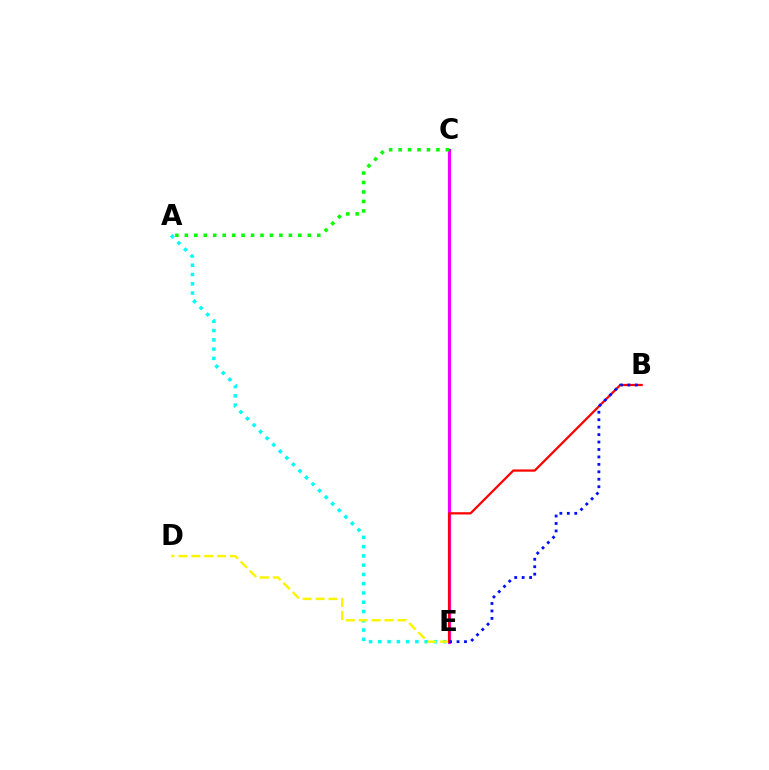{('C', 'E'): [{'color': '#ee00ff', 'line_style': 'solid', 'thickness': 2.29}], ('A', 'C'): [{'color': '#08ff00', 'line_style': 'dotted', 'thickness': 2.57}], ('A', 'E'): [{'color': '#00fff6', 'line_style': 'dotted', 'thickness': 2.52}], ('D', 'E'): [{'color': '#fcf500', 'line_style': 'dashed', 'thickness': 1.75}], ('B', 'E'): [{'color': '#ff0000', 'line_style': 'solid', 'thickness': 1.62}, {'color': '#0010ff', 'line_style': 'dotted', 'thickness': 2.02}]}